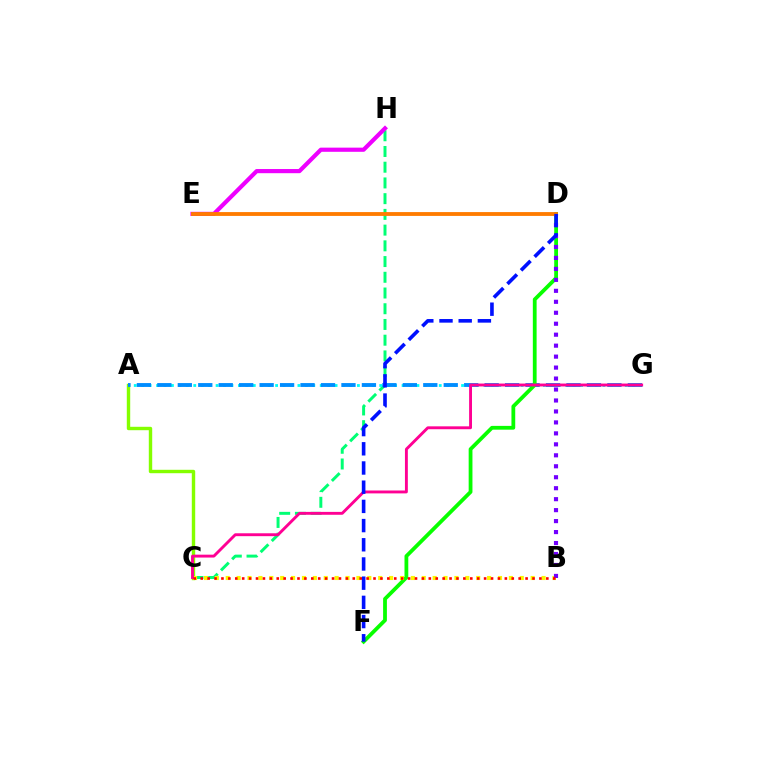{('C', 'H'): [{'color': '#00ff74', 'line_style': 'dashed', 'thickness': 2.14}], ('E', 'H'): [{'color': '#ee00ff', 'line_style': 'solid', 'thickness': 3.0}], ('A', 'C'): [{'color': '#84ff00', 'line_style': 'solid', 'thickness': 2.45}], ('A', 'G'): [{'color': '#00fff6', 'line_style': 'dotted', 'thickness': 2.02}, {'color': '#008cff', 'line_style': 'dashed', 'thickness': 2.78}], ('D', 'F'): [{'color': '#08ff00', 'line_style': 'solid', 'thickness': 2.73}, {'color': '#0010ff', 'line_style': 'dashed', 'thickness': 2.61}], ('B', 'C'): [{'color': '#fcf500', 'line_style': 'dotted', 'thickness': 2.96}, {'color': '#ff0000', 'line_style': 'dotted', 'thickness': 1.88}], ('B', 'D'): [{'color': '#7200ff', 'line_style': 'dotted', 'thickness': 2.98}], ('C', 'G'): [{'color': '#ff0094', 'line_style': 'solid', 'thickness': 2.08}], ('D', 'E'): [{'color': '#ff7c00', 'line_style': 'solid', 'thickness': 2.76}]}